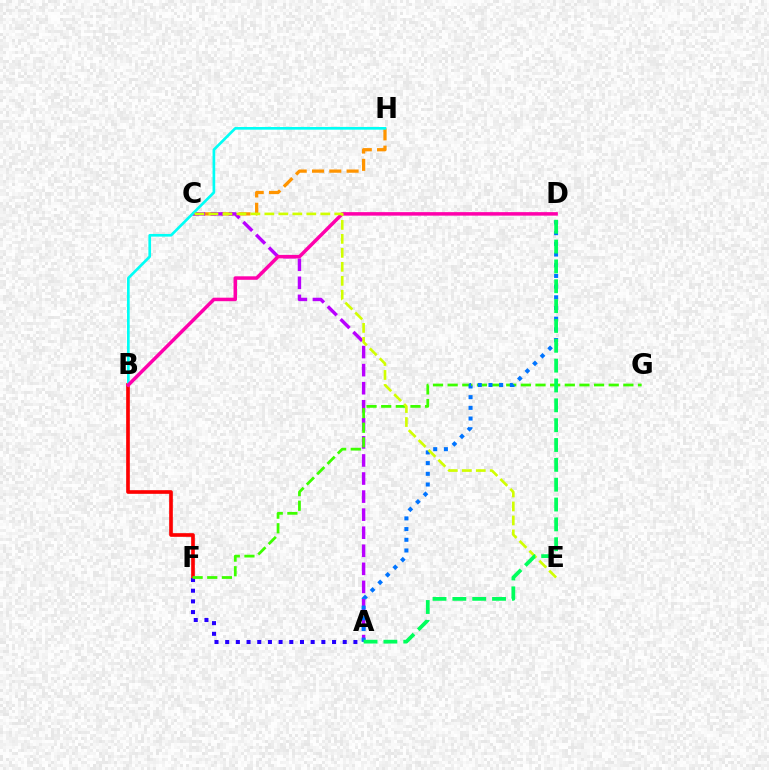{('B', 'F'): [{'color': '#ff0000', 'line_style': 'solid', 'thickness': 2.63}], ('C', 'H'): [{'color': '#ff9400', 'line_style': 'dashed', 'thickness': 2.35}], ('A', 'F'): [{'color': '#2500ff', 'line_style': 'dotted', 'thickness': 2.9}], ('A', 'C'): [{'color': '#b900ff', 'line_style': 'dashed', 'thickness': 2.45}], ('B', 'H'): [{'color': '#00fff6', 'line_style': 'solid', 'thickness': 1.92}], ('F', 'G'): [{'color': '#3dff00', 'line_style': 'dashed', 'thickness': 1.99}], ('A', 'D'): [{'color': '#0074ff', 'line_style': 'dotted', 'thickness': 2.9}, {'color': '#00ff5c', 'line_style': 'dashed', 'thickness': 2.7}], ('B', 'D'): [{'color': '#ff00ac', 'line_style': 'solid', 'thickness': 2.52}], ('C', 'E'): [{'color': '#d1ff00', 'line_style': 'dashed', 'thickness': 1.9}]}